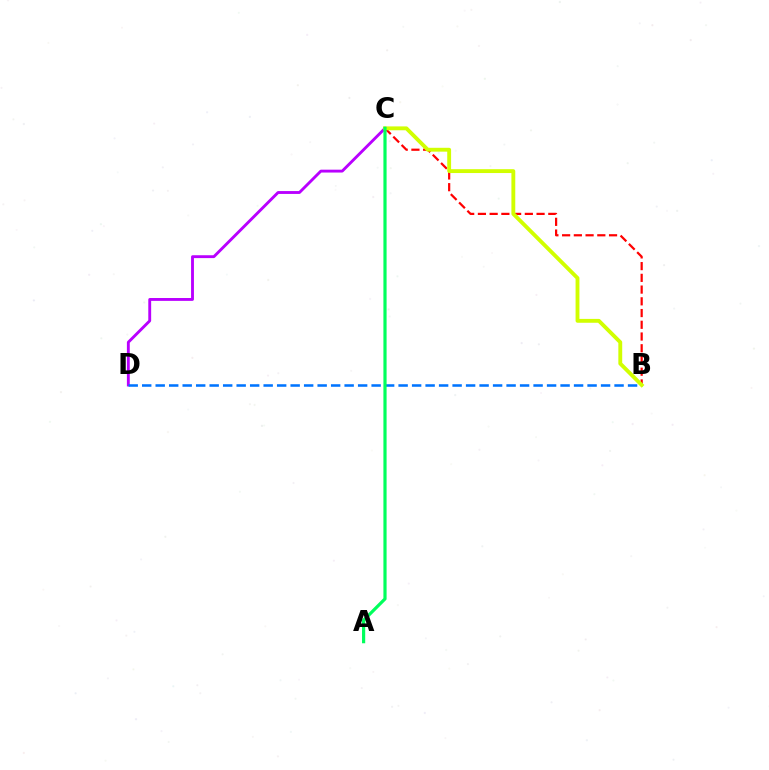{('B', 'C'): [{'color': '#ff0000', 'line_style': 'dashed', 'thickness': 1.59}, {'color': '#d1ff00', 'line_style': 'solid', 'thickness': 2.78}], ('C', 'D'): [{'color': '#b900ff', 'line_style': 'solid', 'thickness': 2.07}], ('B', 'D'): [{'color': '#0074ff', 'line_style': 'dashed', 'thickness': 1.83}], ('A', 'C'): [{'color': '#00ff5c', 'line_style': 'solid', 'thickness': 2.29}]}